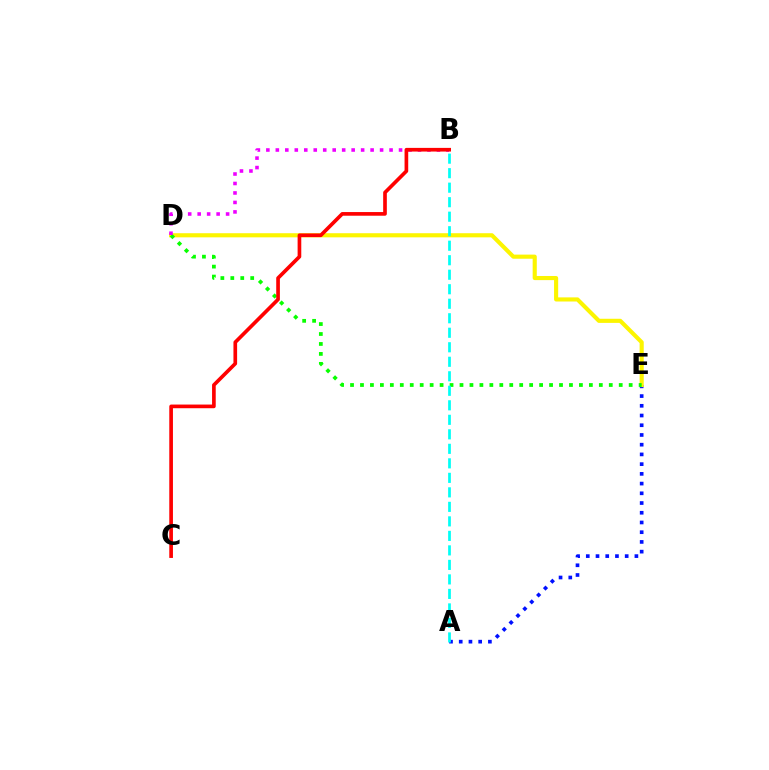{('A', 'E'): [{'color': '#0010ff', 'line_style': 'dotted', 'thickness': 2.64}], ('D', 'E'): [{'color': '#fcf500', 'line_style': 'solid', 'thickness': 2.96}, {'color': '#08ff00', 'line_style': 'dotted', 'thickness': 2.7}], ('B', 'D'): [{'color': '#ee00ff', 'line_style': 'dotted', 'thickness': 2.58}], ('A', 'B'): [{'color': '#00fff6', 'line_style': 'dashed', 'thickness': 1.97}], ('B', 'C'): [{'color': '#ff0000', 'line_style': 'solid', 'thickness': 2.64}]}